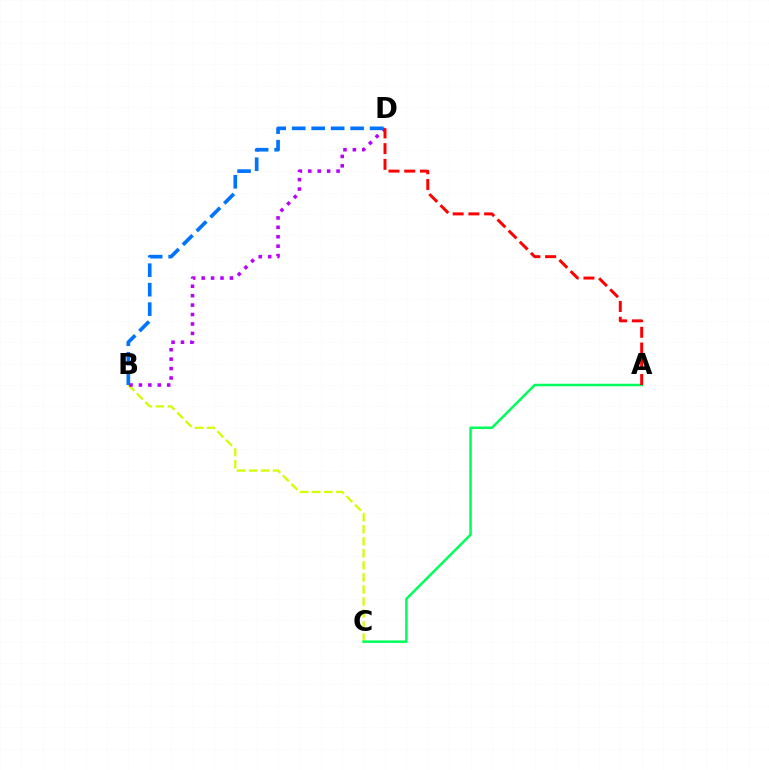{('B', 'C'): [{'color': '#d1ff00', 'line_style': 'dashed', 'thickness': 1.63}], ('A', 'C'): [{'color': '#00ff5c', 'line_style': 'solid', 'thickness': 1.8}], ('B', 'D'): [{'color': '#b900ff', 'line_style': 'dotted', 'thickness': 2.56}, {'color': '#0074ff', 'line_style': 'dashed', 'thickness': 2.65}], ('A', 'D'): [{'color': '#ff0000', 'line_style': 'dashed', 'thickness': 2.14}]}